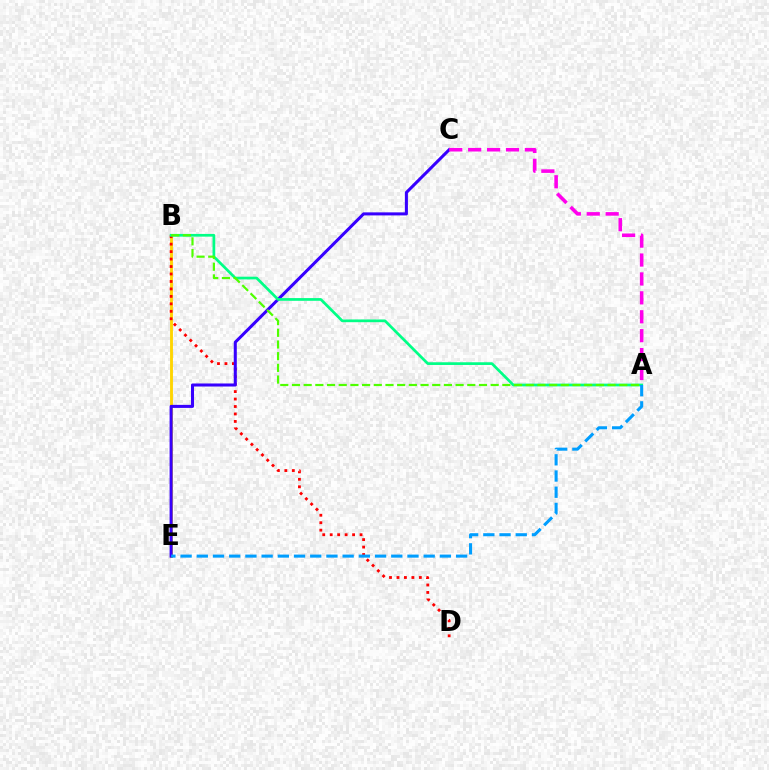{('B', 'E'): [{'color': '#ffd500', 'line_style': 'solid', 'thickness': 2.07}], ('B', 'D'): [{'color': '#ff0000', 'line_style': 'dotted', 'thickness': 2.03}], ('C', 'E'): [{'color': '#3700ff', 'line_style': 'solid', 'thickness': 2.19}], ('A', 'B'): [{'color': '#00ff86', 'line_style': 'solid', 'thickness': 1.96}, {'color': '#4fff00', 'line_style': 'dashed', 'thickness': 1.59}], ('A', 'C'): [{'color': '#ff00ed', 'line_style': 'dashed', 'thickness': 2.57}], ('A', 'E'): [{'color': '#009eff', 'line_style': 'dashed', 'thickness': 2.2}]}